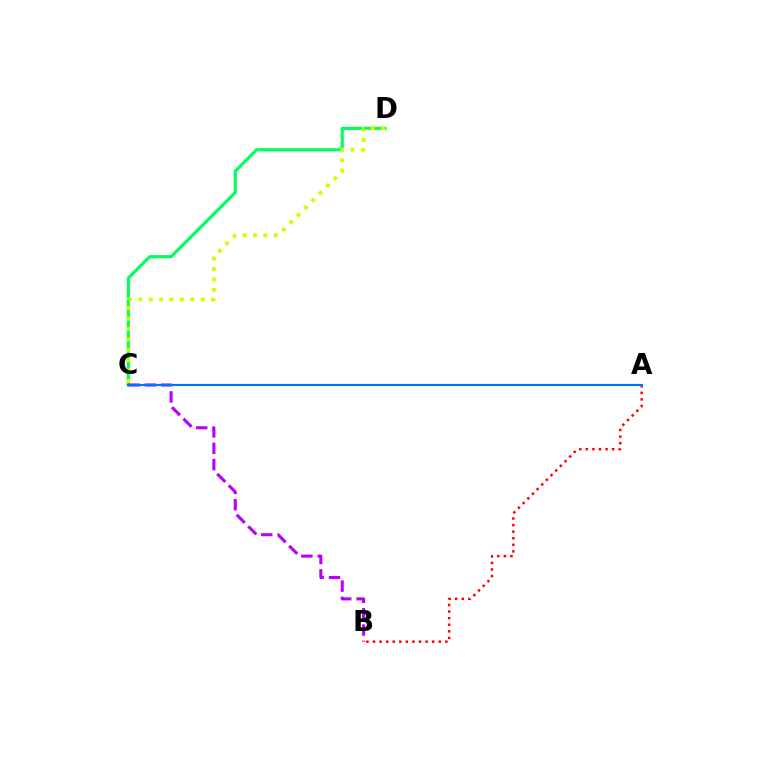{('A', 'B'): [{'color': '#ff0000', 'line_style': 'dotted', 'thickness': 1.79}], ('C', 'D'): [{'color': '#00ff5c', 'line_style': 'solid', 'thickness': 2.25}, {'color': '#d1ff00', 'line_style': 'dotted', 'thickness': 2.82}], ('B', 'C'): [{'color': '#b900ff', 'line_style': 'dashed', 'thickness': 2.22}], ('A', 'C'): [{'color': '#0074ff', 'line_style': 'solid', 'thickness': 1.55}]}